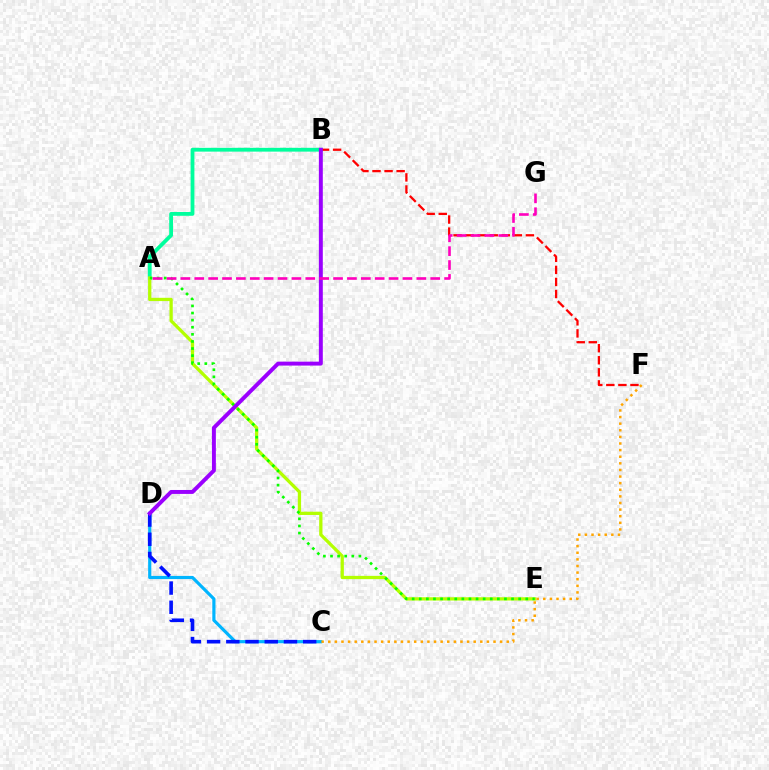{('C', 'D'): [{'color': '#00b5ff', 'line_style': 'solid', 'thickness': 2.28}, {'color': '#0010ff', 'line_style': 'dashed', 'thickness': 2.61}], ('A', 'B'): [{'color': '#00ff9d', 'line_style': 'solid', 'thickness': 2.73}], ('A', 'E'): [{'color': '#b3ff00', 'line_style': 'solid', 'thickness': 2.36}, {'color': '#08ff00', 'line_style': 'dotted', 'thickness': 1.93}], ('B', 'F'): [{'color': '#ff0000', 'line_style': 'dashed', 'thickness': 1.64}], ('C', 'F'): [{'color': '#ffa500', 'line_style': 'dotted', 'thickness': 1.8}], ('B', 'D'): [{'color': '#9b00ff', 'line_style': 'solid', 'thickness': 2.84}], ('A', 'G'): [{'color': '#ff00bd', 'line_style': 'dashed', 'thickness': 1.89}]}